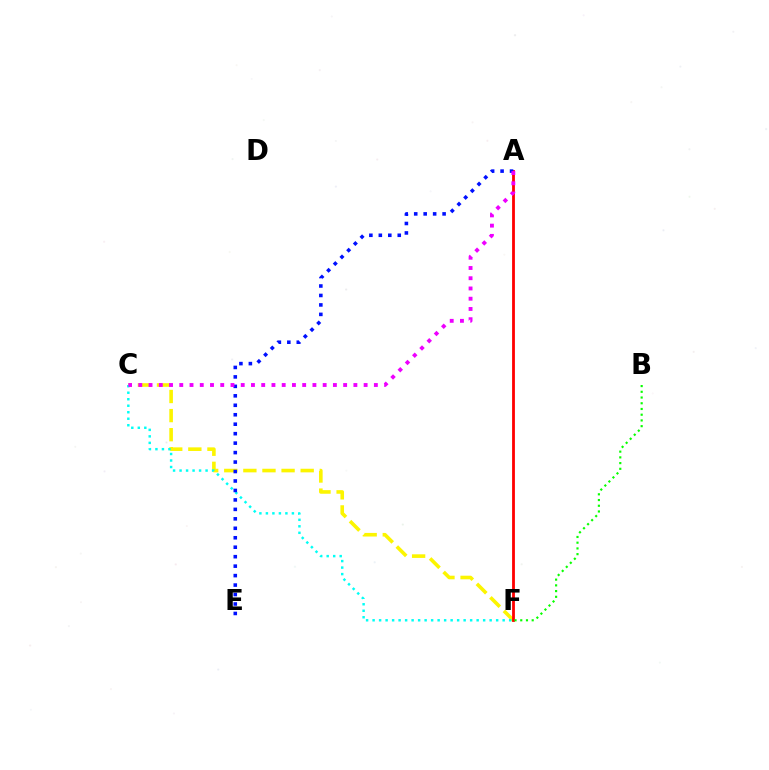{('C', 'F'): [{'color': '#fcf500', 'line_style': 'dashed', 'thickness': 2.6}, {'color': '#00fff6', 'line_style': 'dotted', 'thickness': 1.77}], ('A', 'F'): [{'color': '#ff0000', 'line_style': 'solid', 'thickness': 2.02}], ('A', 'E'): [{'color': '#0010ff', 'line_style': 'dotted', 'thickness': 2.57}], ('B', 'F'): [{'color': '#08ff00', 'line_style': 'dotted', 'thickness': 1.56}], ('A', 'C'): [{'color': '#ee00ff', 'line_style': 'dotted', 'thickness': 2.78}]}